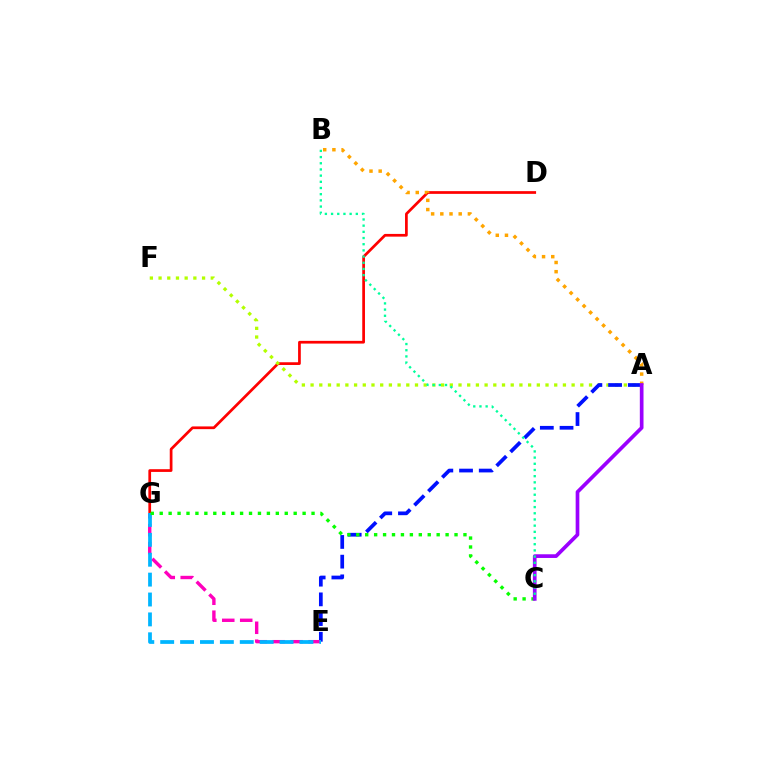{('D', 'G'): [{'color': '#ff0000', 'line_style': 'solid', 'thickness': 1.96}], ('A', 'F'): [{'color': '#b3ff00', 'line_style': 'dotted', 'thickness': 2.36}], ('A', 'E'): [{'color': '#0010ff', 'line_style': 'dashed', 'thickness': 2.68}], ('E', 'G'): [{'color': '#ff00bd', 'line_style': 'dashed', 'thickness': 2.44}, {'color': '#00b5ff', 'line_style': 'dashed', 'thickness': 2.7}], ('A', 'B'): [{'color': '#ffa500', 'line_style': 'dotted', 'thickness': 2.5}], ('C', 'G'): [{'color': '#08ff00', 'line_style': 'dotted', 'thickness': 2.43}], ('A', 'C'): [{'color': '#9b00ff', 'line_style': 'solid', 'thickness': 2.65}], ('B', 'C'): [{'color': '#00ff9d', 'line_style': 'dotted', 'thickness': 1.68}]}